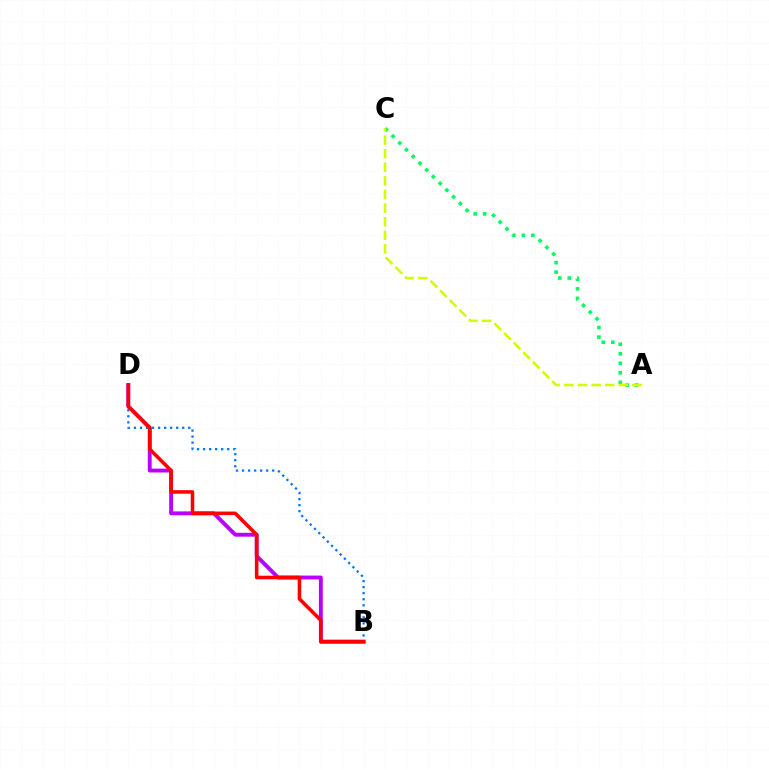{('B', 'D'): [{'color': '#b900ff', 'line_style': 'solid', 'thickness': 2.79}, {'color': '#0074ff', 'line_style': 'dotted', 'thickness': 1.64}, {'color': '#ff0000', 'line_style': 'solid', 'thickness': 2.56}], ('A', 'C'): [{'color': '#00ff5c', 'line_style': 'dotted', 'thickness': 2.59}, {'color': '#d1ff00', 'line_style': 'dashed', 'thickness': 1.85}]}